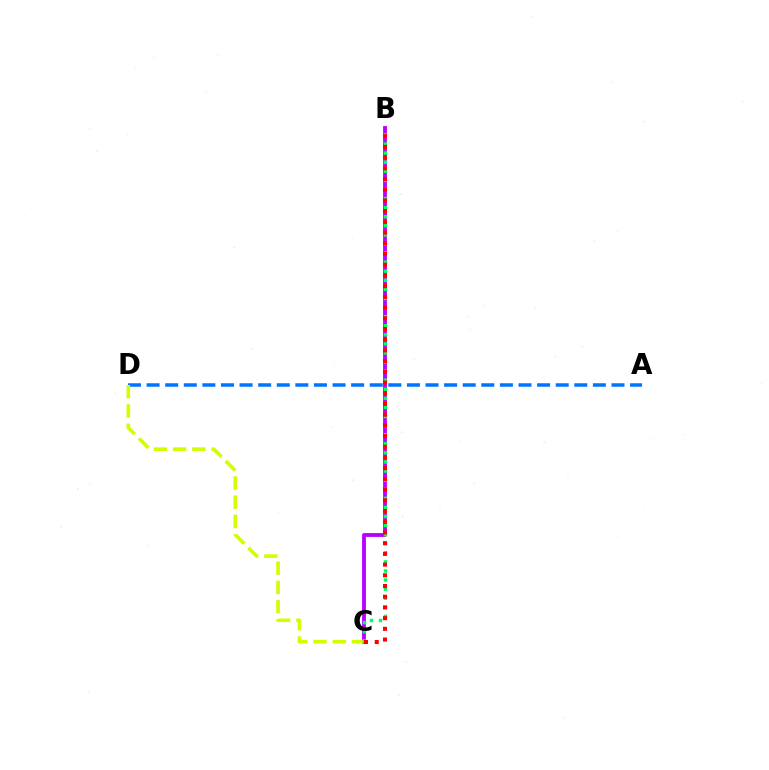{('A', 'D'): [{'color': '#0074ff', 'line_style': 'dashed', 'thickness': 2.53}], ('B', 'C'): [{'color': '#b900ff', 'line_style': 'solid', 'thickness': 2.77}, {'color': '#00ff5c', 'line_style': 'dotted', 'thickness': 2.47}, {'color': '#ff0000', 'line_style': 'dotted', 'thickness': 2.91}], ('C', 'D'): [{'color': '#d1ff00', 'line_style': 'dashed', 'thickness': 2.61}]}